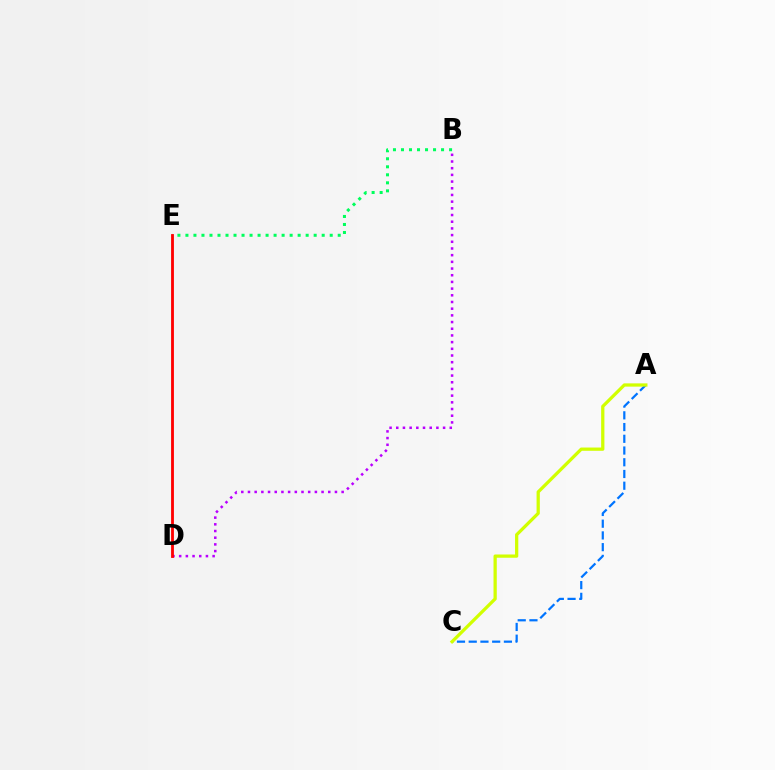{('B', 'E'): [{'color': '#00ff5c', 'line_style': 'dotted', 'thickness': 2.18}], ('B', 'D'): [{'color': '#b900ff', 'line_style': 'dotted', 'thickness': 1.82}], ('D', 'E'): [{'color': '#ff0000', 'line_style': 'solid', 'thickness': 2.03}], ('A', 'C'): [{'color': '#0074ff', 'line_style': 'dashed', 'thickness': 1.59}, {'color': '#d1ff00', 'line_style': 'solid', 'thickness': 2.34}]}